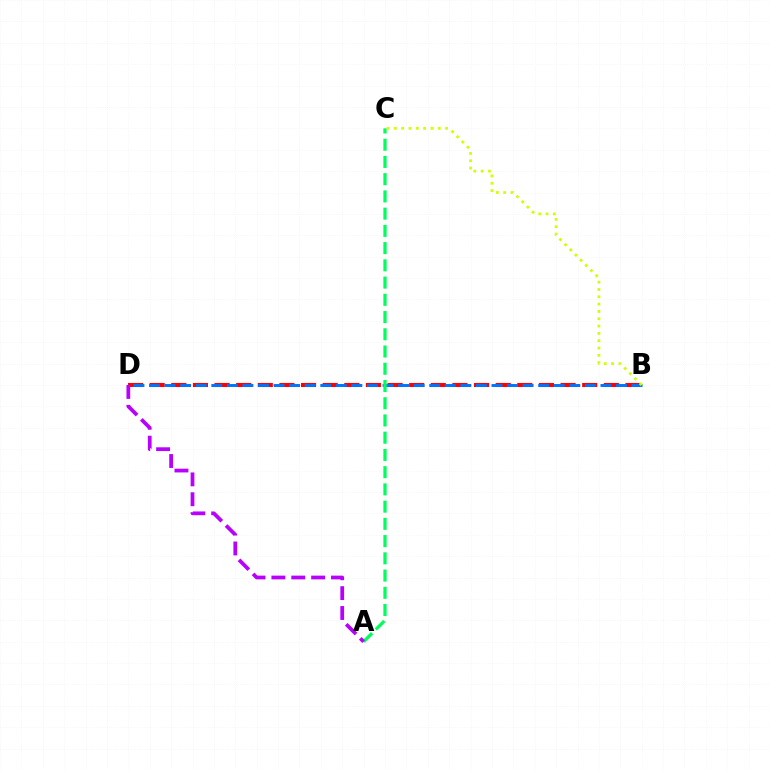{('B', 'D'): [{'color': '#ff0000', 'line_style': 'dashed', 'thickness': 2.94}, {'color': '#0074ff', 'line_style': 'dashed', 'thickness': 2.11}], ('A', 'C'): [{'color': '#00ff5c', 'line_style': 'dashed', 'thickness': 2.34}], ('B', 'C'): [{'color': '#d1ff00', 'line_style': 'dotted', 'thickness': 1.99}], ('A', 'D'): [{'color': '#b900ff', 'line_style': 'dashed', 'thickness': 2.7}]}